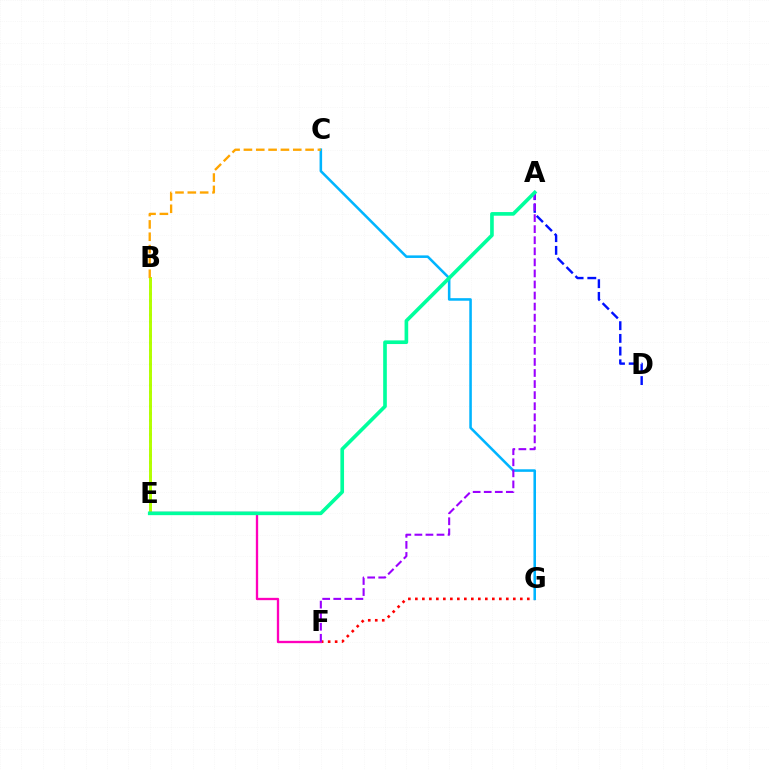{('B', 'E'): [{'color': '#08ff00', 'line_style': 'dotted', 'thickness': 1.91}, {'color': '#b3ff00', 'line_style': 'solid', 'thickness': 2.12}], ('F', 'G'): [{'color': '#ff0000', 'line_style': 'dotted', 'thickness': 1.9}], ('E', 'F'): [{'color': '#ff00bd', 'line_style': 'solid', 'thickness': 1.67}], ('C', 'G'): [{'color': '#00b5ff', 'line_style': 'solid', 'thickness': 1.84}], ('A', 'D'): [{'color': '#0010ff', 'line_style': 'dashed', 'thickness': 1.73}], ('A', 'F'): [{'color': '#9b00ff', 'line_style': 'dashed', 'thickness': 1.5}], ('B', 'C'): [{'color': '#ffa500', 'line_style': 'dashed', 'thickness': 1.68}], ('A', 'E'): [{'color': '#00ff9d', 'line_style': 'solid', 'thickness': 2.63}]}